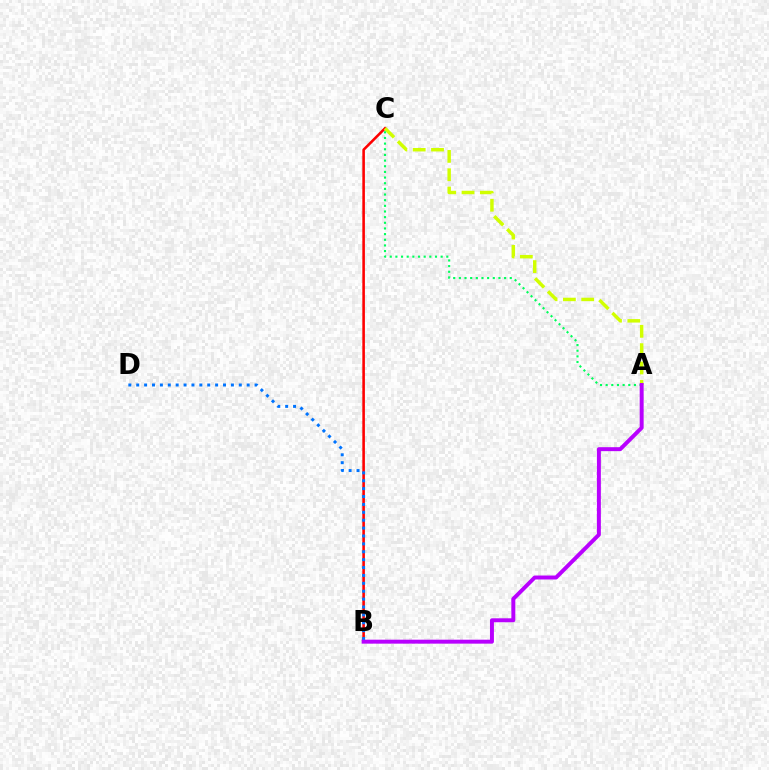{('B', 'C'): [{'color': '#ff0000', 'line_style': 'solid', 'thickness': 1.86}], ('A', 'C'): [{'color': '#d1ff00', 'line_style': 'dashed', 'thickness': 2.49}, {'color': '#00ff5c', 'line_style': 'dotted', 'thickness': 1.54}], ('B', 'D'): [{'color': '#0074ff', 'line_style': 'dotted', 'thickness': 2.14}], ('A', 'B'): [{'color': '#b900ff', 'line_style': 'solid', 'thickness': 2.85}]}